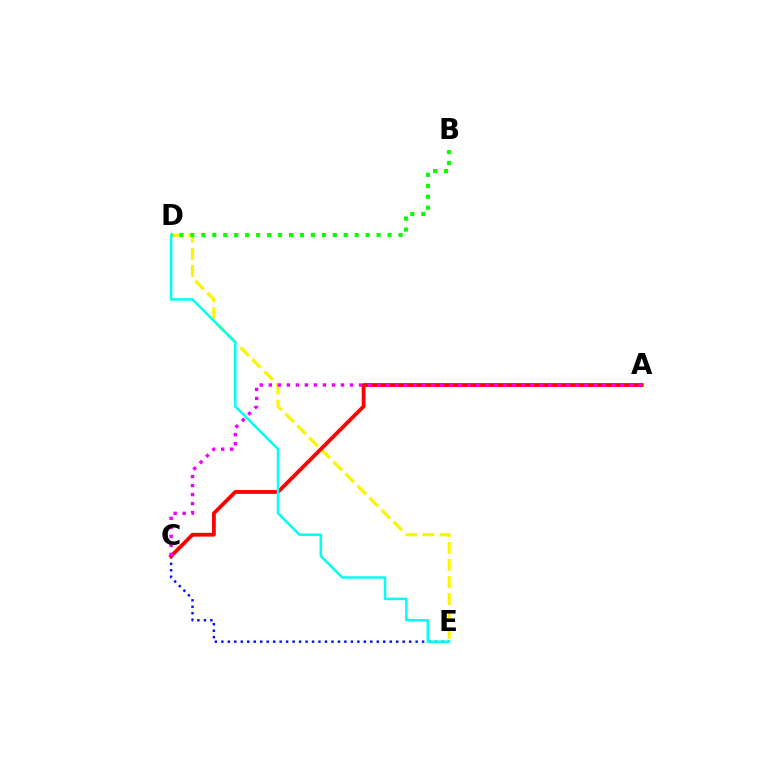{('D', 'E'): [{'color': '#fcf500', 'line_style': 'dashed', 'thickness': 2.31}, {'color': '#00fff6', 'line_style': 'solid', 'thickness': 1.81}], ('C', 'E'): [{'color': '#0010ff', 'line_style': 'dotted', 'thickness': 1.76}], ('B', 'D'): [{'color': '#08ff00', 'line_style': 'dotted', 'thickness': 2.98}], ('A', 'C'): [{'color': '#ff0000', 'line_style': 'solid', 'thickness': 2.73}, {'color': '#ee00ff', 'line_style': 'dotted', 'thickness': 2.45}]}